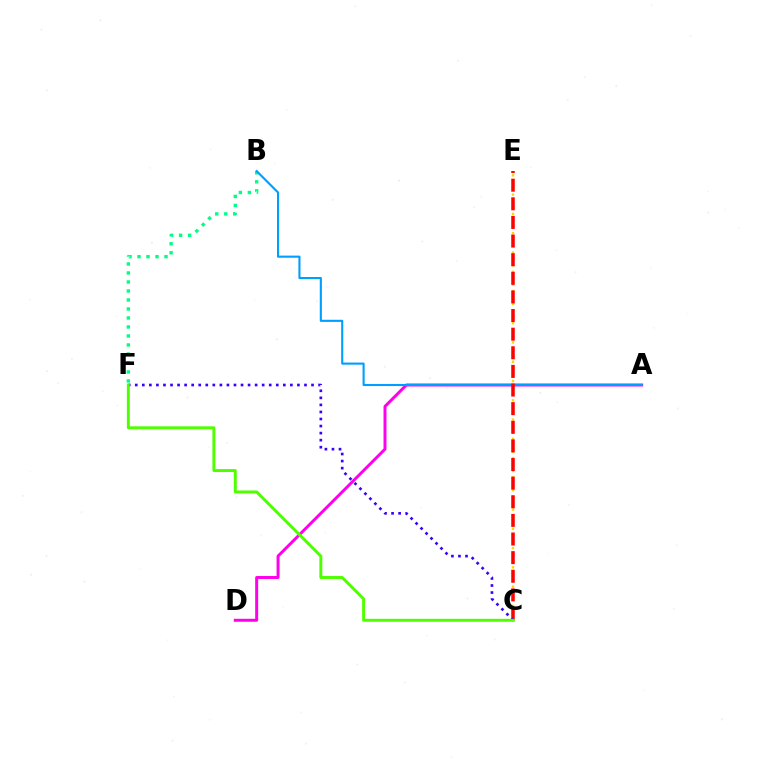{('C', 'E'): [{'color': '#ffd500', 'line_style': 'dotted', 'thickness': 1.75}, {'color': '#ff0000', 'line_style': 'dashed', 'thickness': 2.53}], ('A', 'D'): [{'color': '#ff00ed', 'line_style': 'solid', 'thickness': 2.14}], ('B', 'F'): [{'color': '#00ff86', 'line_style': 'dotted', 'thickness': 2.44}], ('A', 'B'): [{'color': '#009eff', 'line_style': 'solid', 'thickness': 1.52}], ('C', 'F'): [{'color': '#3700ff', 'line_style': 'dotted', 'thickness': 1.92}, {'color': '#4fff00', 'line_style': 'solid', 'thickness': 2.12}]}